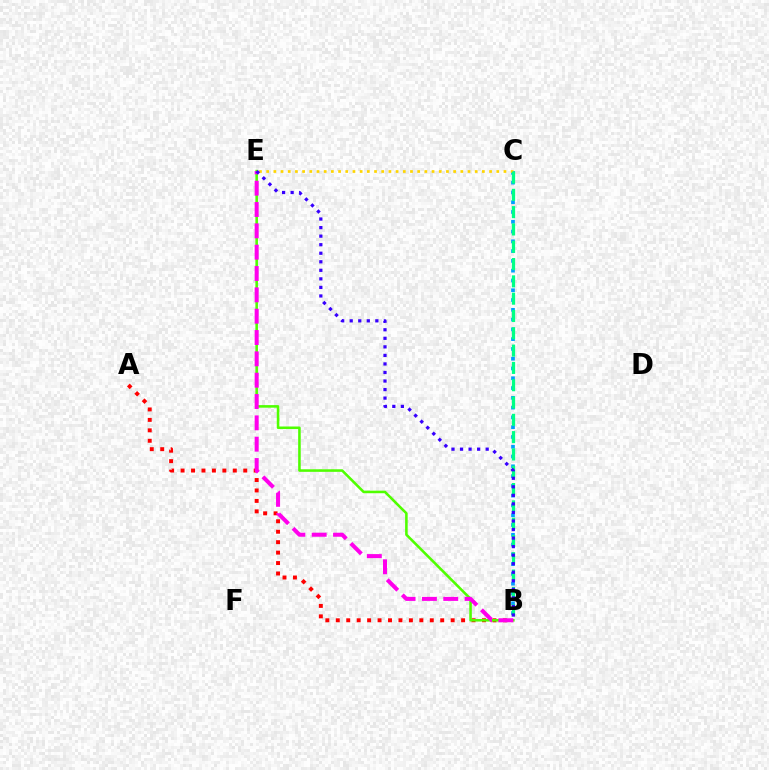{('A', 'B'): [{'color': '#ff0000', 'line_style': 'dotted', 'thickness': 2.84}], ('B', 'E'): [{'color': '#4fff00', 'line_style': 'solid', 'thickness': 1.85}, {'color': '#ff00ed', 'line_style': 'dashed', 'thickness': 2.9}, {'color': '#3700ff', 'line_style': 'dotted', 'thickness': 2.32}], ('B', 'C'): [{'color': '#009eff', 'line_style': 'dotted', 'thickness': 2.66}, {'color': '#00ff86', 'line_style': 'dashed', 'thickness': 2.35}], ('C', 'E'): [{'color': '#ffd500', 'line_style': 'dotted', 'thickness': 1.95}]}